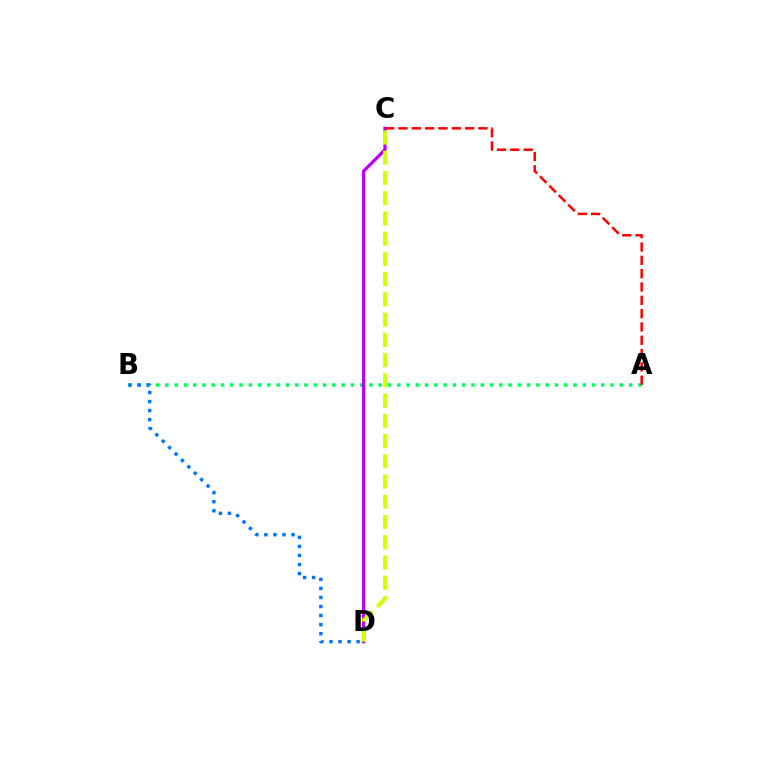{('A', 'B'): [{'color': '#00ff5c', 'line_style': 'dotted', 'thickness': 2.52}], ('C', 'D'): [{'color': '#b900ff', 'line_style': 'solid', 'thickness': 2.36}, {'color': '#d1ff00', 'line_style': 'dashed', 'thickness': 2.75}], ('A', 'C'): [{'color': '#ff0000', 'line_style': 'dashed', 'thickness': 1.81}], ('B', 'D'): [{'color': '#0074ff', 'line_style': 'dotted', 'thickness': 2.46}]}